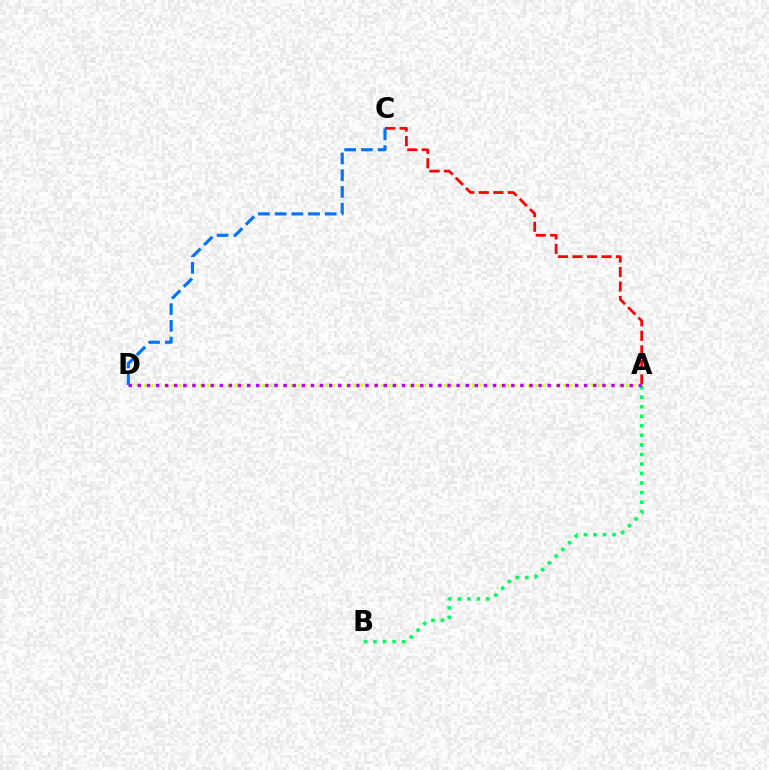{('A', 'C'): [{'color': '#ff0000', 'line_style': 'dashed', 'thickness': 1.97}], ('C', 'D'): [{'color': '#0074ff', 'line_style': 'dashed', 'thickness': 2.27}], ('A', 'D'): [{'color': '#d1ff00', 'line_style': 'dotted', 'thickness': 1.9}, {'color': '#b900ff', 'line_style': 'dotted', 'thickness': 2.47}], ('A', 'B'): [{'color': '#00ff5c', 'line_style': 'dotted', 'thickness': 2.59}]}